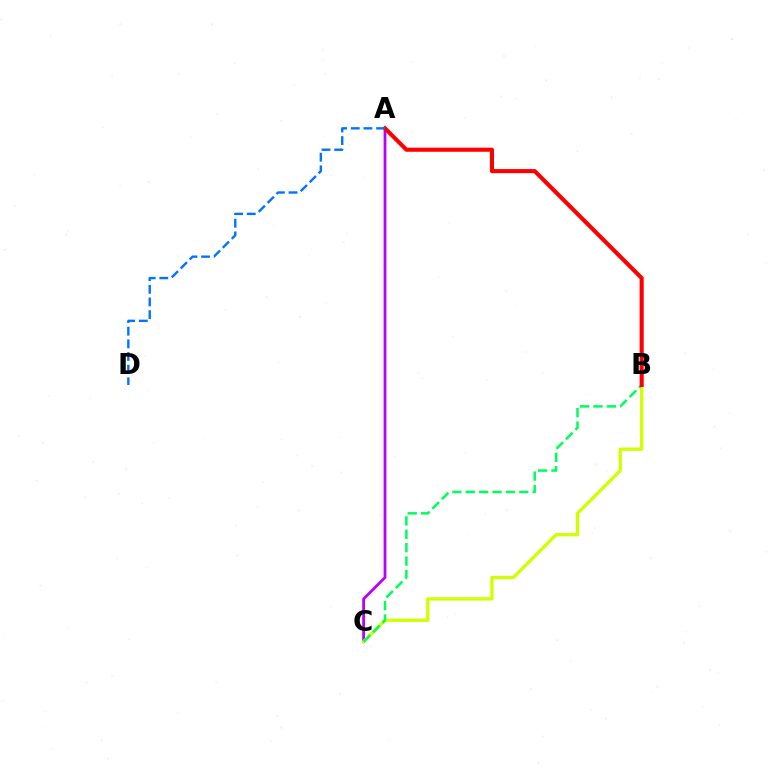{('A', 'C'): [{'color': '#b900ff', 'line_style': 'solid', 'thickness': 2.01}], ('B', 'C'): [{'color': '#d1ff00', 'line_style': 'solid', 'thickness': 2.39}, {'color': '#00ff5c', 'line_style': 'dashed', 'thickness': 1.82}], ('A', 'B'): [{'color': '#ff0000', 'line_style': 'solid', 'thickness': 2.95}], ('A', 'D'): [{'color': '#0074ff', 'line_style': 'dashed', 'thickness': 1.72}]}